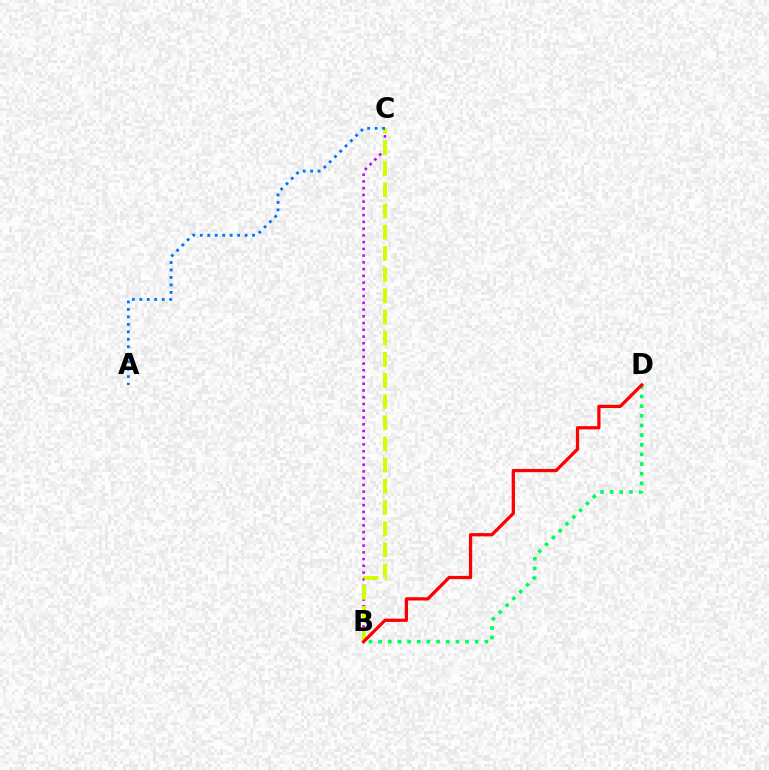{('B', 'D'): [{'color': '#00ff5c', 'line_style': 'dotted', 'thickness': 2.62}, {'color': '#ff0000', 'line_style': 'solid', 'thickness': 2.34}], ('B', 'C'): [{'color': '#b900ff', 'line_style': 'dotted', 'thickness': 1.83}, {'color': '#d1ff00', 'line_style': 'dashed', 'thickness': 2.88}], ('A', 'C'): [{'color': '#0074ff', 'line_style': 'dotted', 'thickness': 2.03}]}